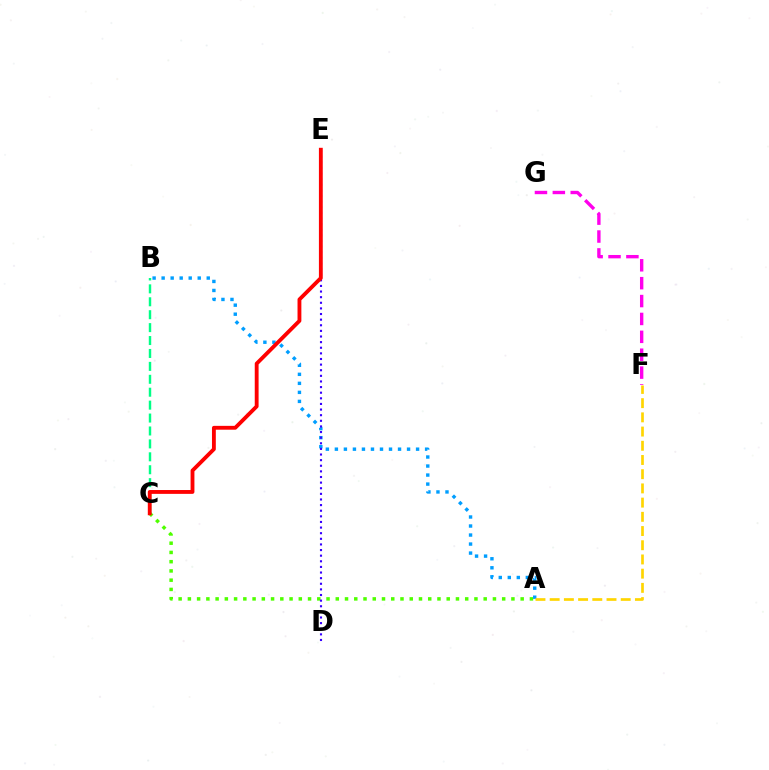{('A', 'C'): [{'color': '#4fff00', 'line_style': 'dotted', 'thickness': 2.51}], ('A', 'B'): [{'color': '#009eff', 'line_style': 'dotted', 'thickness': 2.45}], ('D', 'E'): [{'color': '#3700ff', 'line_style': 'dotted', 'thickness': 1.53}], ('B', 'C'): [{'color': '#00ff86', 'line_style': 'dashed', 'thickness': 1.76}], ('C', 'E'): [{'color': '#ff0000', 'line_style': 'solid', 'thickness': 2.77}], ('F', 'G'): [{'color': '#ff00ed', 'line_style': 'dashed', 'thickness': 2.43}], ('A', 'F'): [{'color': '#ffd500', 'line_style': 'dashed', 'thickness': 1.93}]}